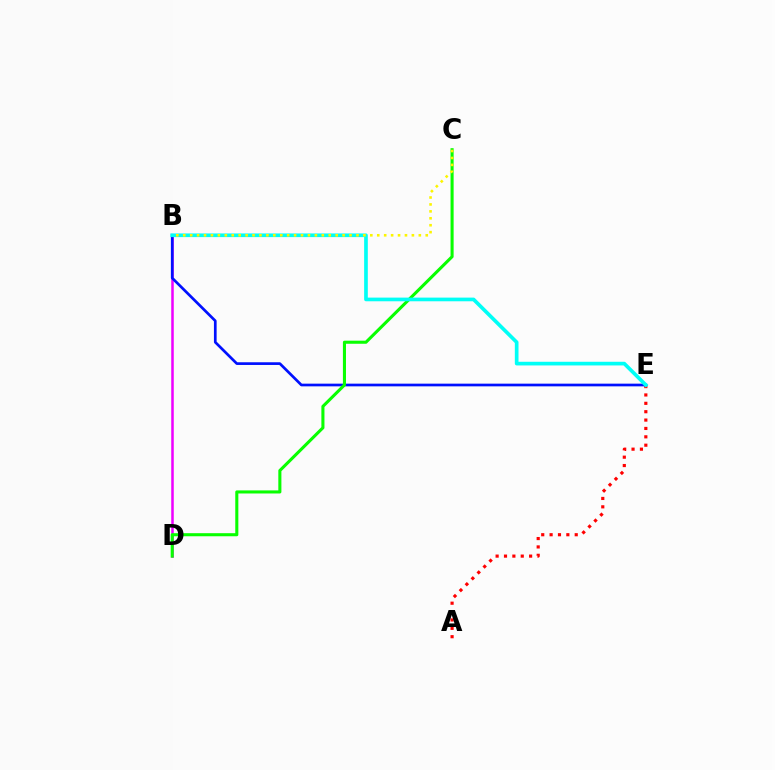{('A', 'E'): [{'color': '#ff0000', 'line_style': 'dotted', 'thickness': 2.28}], ('B', 'D'): [{'color': '#ee00ff', 'line_style': 'solid', 'thickness': 1.81}], ('B', 'E'): [{'color': '#0010ff', 'line_style': 'solid', 'thickness': 1.94}, {'color': '#00fff6', 'line_style': 'solid', 'thickness': 2.64}], ('C', 'D'): [{'color': '#08ff00', 'line_style': 'solid', 'thickness': 2.21}], ('B', 'C'): [{'color': '#fcf500', 'line_style': 'dotted', 'thickness': 1.88}]}